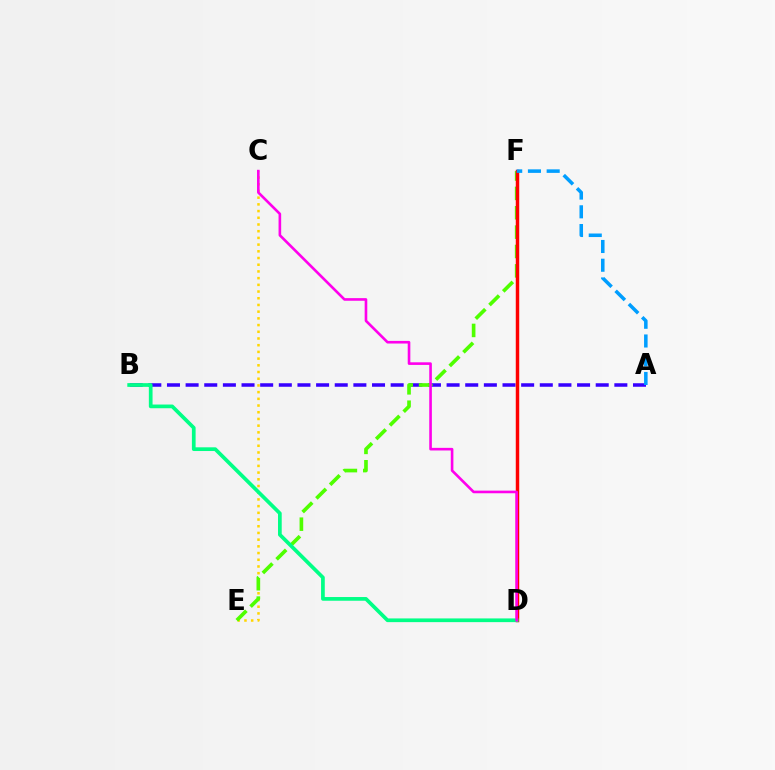{('A', 'B'): [{'color': '#3700ff', 'line_style': 'dashed', 'thickness': 2.53}], ('C', 'E'): [{'color': '#ffd500', 'line_style': 'dotted', 'thickness': 1.82}], ('E', 'F'): [{'color': '#4fff00', 'line_style': 'dashed', 'thickness': 2.63}], ('D', 'F'): [{'color': '#ff0000', 'line_style': 'solid', 'thickness': 2.49}], ('B', 'D'): [{'color': '#00ff86', 'line_style': 'solid', 'thickness': 2.67}], ('C', 'D'): [{'color': '#ff00ed', 'line_style': 'solid', 'thickness': 1.89}], ('A', 'F'): [{'color': '#009eff', 'line_style': 'dashed', 'thickness': 2.55}]}